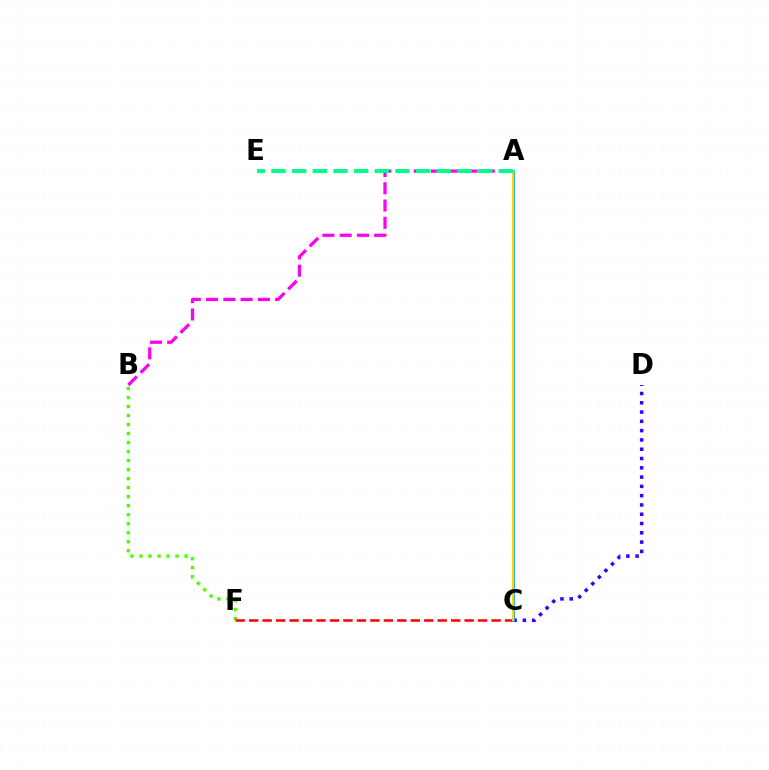{('C', 'D'): [{'color': '#3700ff', 'line_style': 'dotted', 'thickness': 2.52}], ('B', 'F'): [{'color': '#4fff00', 'line_style': 'dotted', 'thickness': 2.45}], ('A', 'B'): [{'color': '#ff00ed', 'line_style': 'dashed', 'thickness': 2.35}], ('C', 'F'): [{'color': '#ff0000', 'line_style': 'dashed', 'thickness': 1.83}], ('A', 'C'): [{'color': '#009eff', 'line_style': 'solid', 'thickness': 1.96}, {'color': '#ffd500', 'line_style': 'solid', 'thickness': 1.52}], ('A', 'E'): [{'color': '#00ff86', 'line_style': 'dashed', 'thickness': 2.81}]}